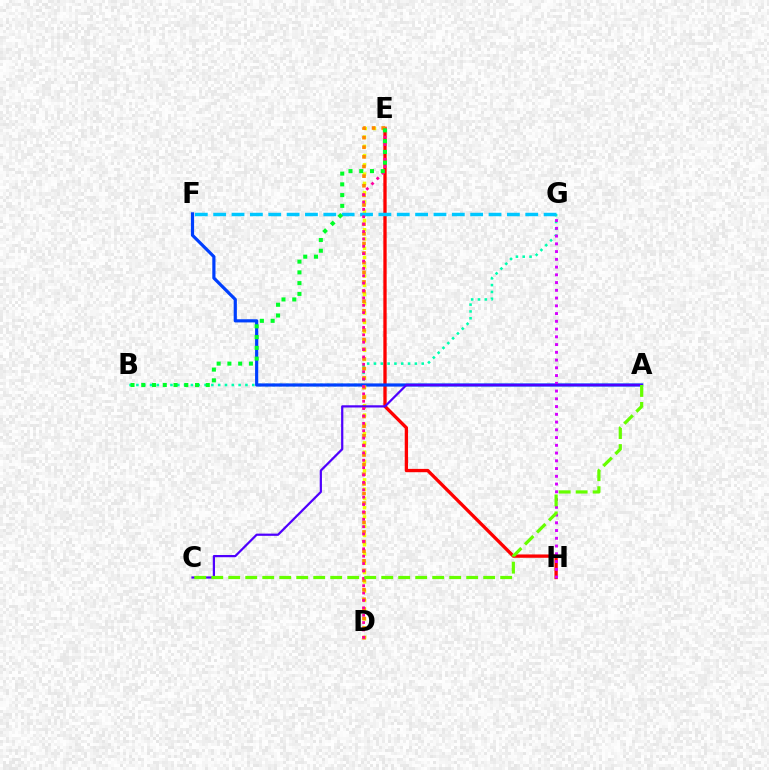{('E', 'H'): [{'color': '#ff0000', 'line_style': 'solid', 'thickness': 2.39}], ('B', 'G'): [{'color': '#00ffaf', 'line_style': 'dotted', 'thickness': 1.85}], ('A', 'F'): [{'color': '#003fff', 'line_style': 'solid', 'thickness': 2.29}], ('D', 'E'): [{'color': '#eeff00', 'line_style': 'dotted', 'thickness': 2.52}, {'color': '#ff8800', 'line_style': 'dotted', 'thickness': 2.61}, {'color': '#ff00a0', 'line_style': 'dotted', 'thickness': 2.0}], ('G', 'H'): [{'color': '#d600ff', 'line_style': 'dotted', 'thickness': 2.11}], ('A', 'C'): [{'color': '#4f00ff', 'line_style': 'solid', 'thickness': 1.6}, {'color': '#66ff00', 'line_style': 'dashed', 'thickness': 2.31}], ('F', 'G'): [{'color': '#00c7ff', 'line_style': 'dashed', 'thickness': 2.49}], ('B', 'E'): [{'color': '#00ff27', 'line_style': 'dotted', 'thickness': 2.92}]}